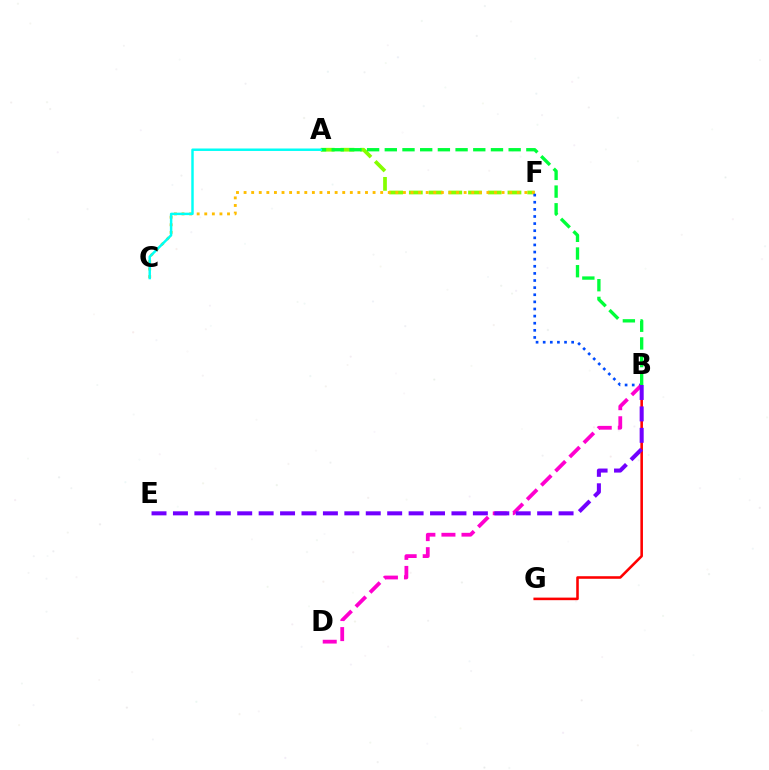{('B', 'G'): [{'color': '#ff0000', 'line_style': 'solid', 'thickness': 1.85}], ('A', 'F'): [{'color': '#84ff00', 'line_style': 'dashed', 'thickness': 2.68}], ('C', 'F'): [{'color': '#ffbd00', 'line_style': 'dotted', 'thickness': 2.06}], ('B', 'F'): [{'color': '#004bff', 'line_style': 'dotted', 'thickness': 1.93}], ('B', 'D'): [{'color': '#ff00cf', 'line_style': 'dashed', 'thickness': 2.73}], ('B', 'E'): [{'color': '#7200ff', 'line_style': 'dashed', 'thickness': 2.91}], ('A', 'B'): [{'color': '#00ff39', 'line_style': 'dashed', 'thickness': 2.4}], ('A', 'C'): [{'color': '#00fff6', 'line_style': 'solid', 'thickness': 1.77}]}